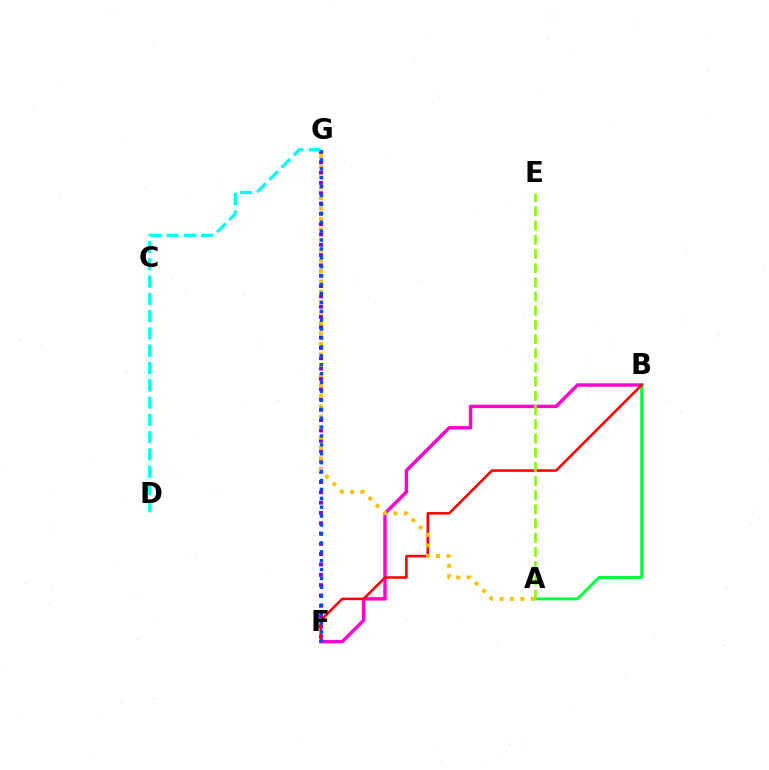{('B', 'F'): [{'color': '#ff00cf', 'line_style': 'solid', 'thickness': 2.45}, {'color': '#ff0000', 'line_style': 'solid', 'thickness': 1.85}], ('A', 'B'): [{'color': '#00ff39', 'line_style': 'solid', 'thickness': 2.1}], ('F', 'G'): [{'color': '#7200ff', 'line_style': 'dotted', 'thickness': 2.8}, {'color': '#004bff', 'line_style': 'dotted', 'thickness': 2.42}], ('D', 'G'): [{'color': '#00fff6', 'line_style': 'dashed', 'thickness': 2.35}], ('A', 'E'): [{'color': '#84ff00', 'line_style': 'dashed', 'thickness': 1.93}], ('A', 'G'): [{'color': '#ffbd00', 'line_style': 'dotted', 'thickness': 2.83}]}